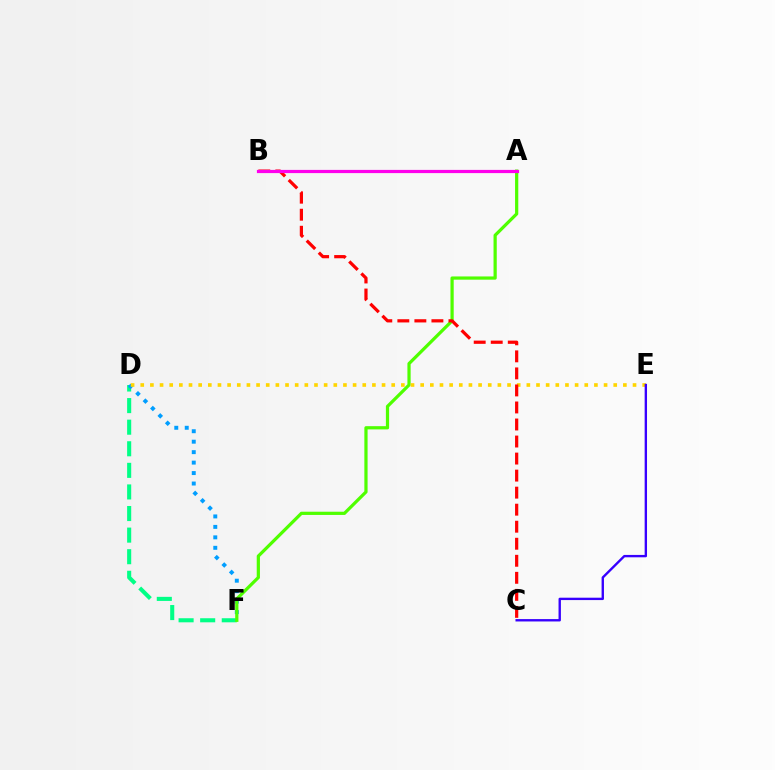{('D', 'F'): [{'color': '#00ff86', 'line_style': 'dashed', 'thickness': 2.93}, {'color': '#009eff', 'line_style': 'dotted', 'thickness': 2.84}], ('A', 'F'): [{'color': '#4fff00', 'line_style': 'solid', 'thickness': 2.32}], ('D', 'E'): [{'color': '#ffd500', 'line_style': 'dotted', 'thickness': 2.62}], ('C', 'E'): [{'color': '#3700ff', 'line_style': 'solid', 'thickness': 1.71}], ('B', 'C'): [{'color': '#ff0000', 'line_style': 'dashed', 'thickness': 2.31}], ('A', 'B'): [{'color': '#ff00ed', 'line_style': 'solid', 'thickness': 2.31}]}